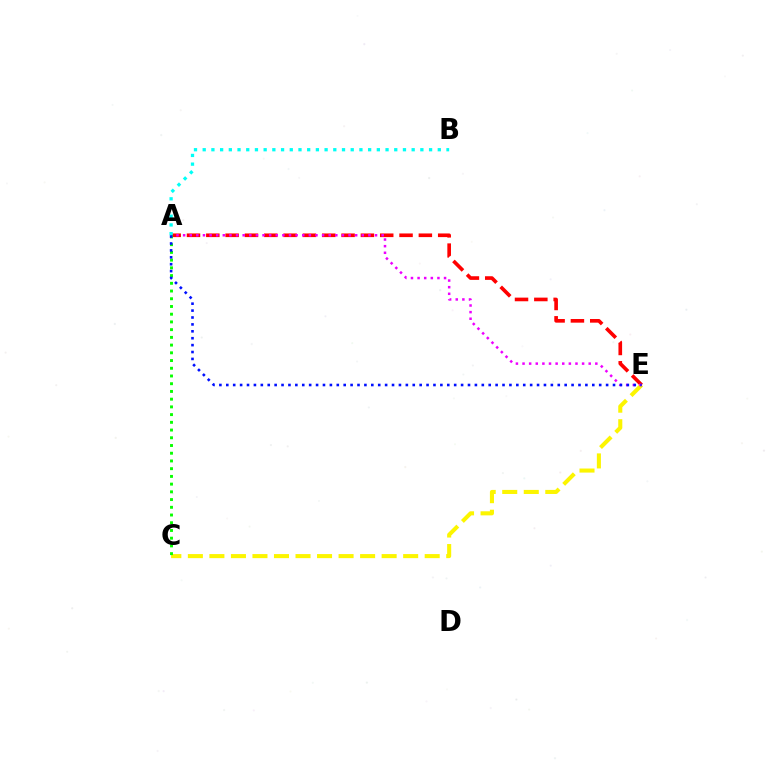{('A', 'E'): [{'color': '#ff0000', 'line_style': 'dashed', 'thickness': 2.62}, {'color': '#ee00ff', 'line_style': 'dotted', 'thickness': 1.8}, {'color': '#0010ff', 'line_style': 'dotted', 'thickness': 1.88}], ('C', 'E'): [{'color': '#fcf500', 'line_style': 'dashed', 'thickness': 2.92}], ('A', 'C'): [{'color': '#08ff00', 'line_style': 'dotted', 'thickness': 2.1}], ('A', 'B'): [{'color': '#00fff6', 'line_style': 'dotted', 'thickness': 2.37}]}